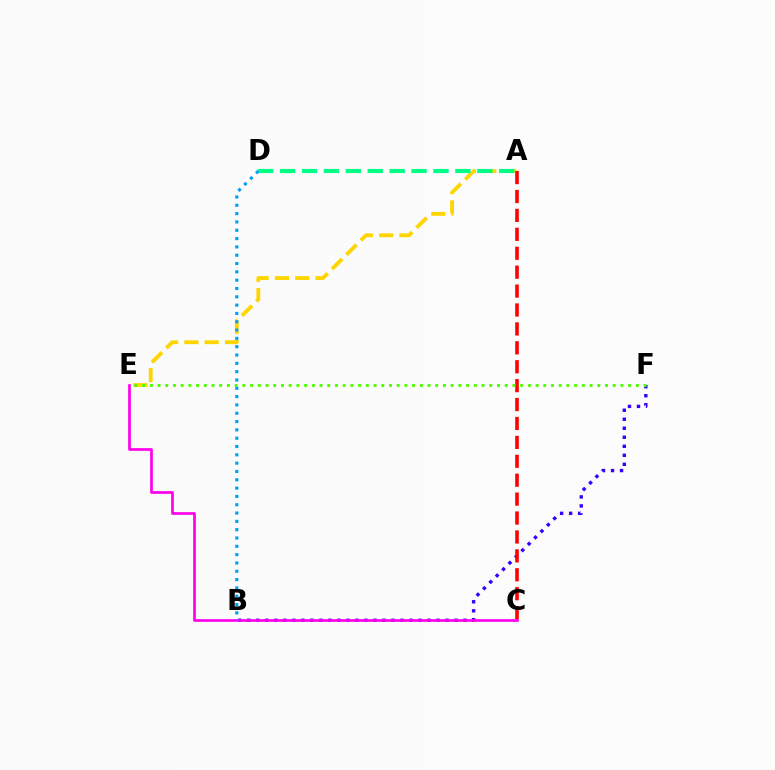{('A', 'E'): [{'color': '#ffd500', 'line_style': 'dashed', 'thickness': 2.76}], ('B', 'F'): [{'color': '#3700ff', 'line_style': 'dotted', 'thickness': 2.45}], ('C', 'E'): [{'color': '#ff00ed', 'line_style': 'solid', 'thickness': 1.95}], ('A', 'D'): [{'color': '#00ff86', 'line_style': 'dashed', 'thickness': 2.98}], ('A', 'C'): [{'color': '#ff0000', 'line_style': 'dashed', 'thickness': 2.57}], ('B', 'D'): [{'color': '#009eff', 'line_style': 'dotted', 'thickness': 2.26}], ('E', 'F'): [{'color': '#4fff00', 'line_style': 'dotted', 'thickness': 2.1}]}